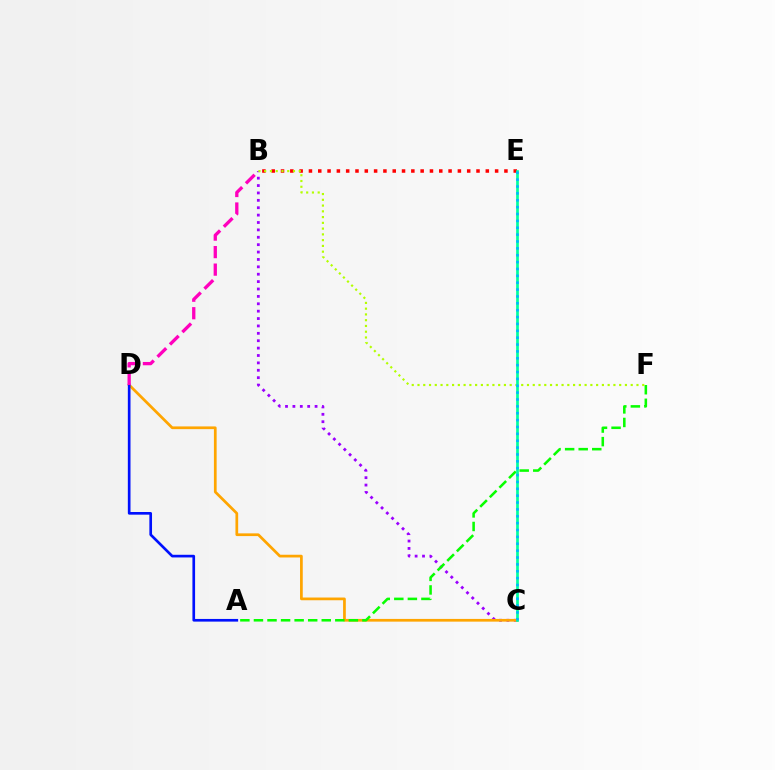{('B', 'C'): [{'color': '#9b00ff', 'line_style': 'dotted', 'thickness': 2.01}], ('C', 'D'): [{'color': '#ffa500', 'line_style': 'solid', 'thickness': 1.96}], ('B', 'E'): [{'color': '#ff0000', 'line_style': 'dotted', 'thickness': 2.53}], ('A', 'F'): [{'color': '#08ff00', 'line_style': 'dashed', 'thickness': 1.84}], ('A', 'D'): [{'color': '#0010ff', 'line_style': 'solid', 'thickness': 1.92}], ('B', 'F'): [{'color': '#b3ff00', 'line_style': 'dotted', 'thickness': 1.57}], ('C', 'E'): [{'color': '#00ff9d', 'line_style': 'solid', 'thickness': 1.95}, {'color': '#00b5ff', 'line_style': 'dotted', 'thickness': 1.87}], ('B', 'D'): [{'color': '#ff00bd', 'line_style': 'dashed', 'thickness': 2.38}]}